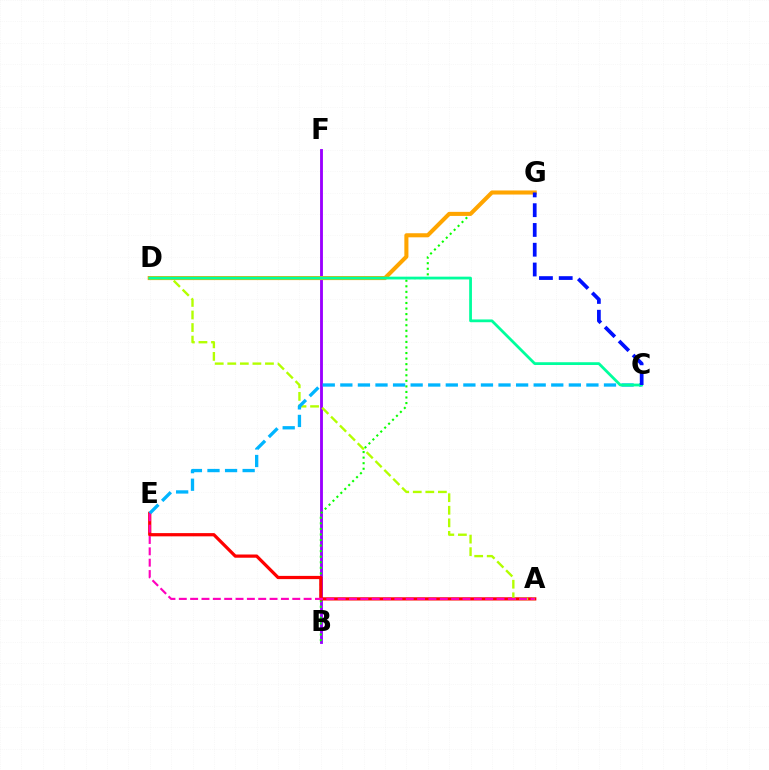{('B', 'F'): [{'color': '#9b00ff', 'line_style': 'solid', 'thickness': 2.06}], ('B', 'G'): [{'color': '#08ff00', 'line_style': 'dotted', 'thickness': 1.51}], ('A', 'E'): [{'color': '#ff0000', 'line_style': 'solid', 'thickness': 2.32}, {'color': '#ff00bd', 'line_style': 'dashed', 'thickness': 1.54}], ('D', 'G'): [{'color': '#ffa500', 'line_style': 'solid', 'thickness': 2.93}], ('A', 'D'): [{'color': '#b3ff00', 'line_style': 'dashed', 'thickness': 1.71}], ('C', 'E'): [{'color': '#00b5ff', 'line_style': 'dashed', 'thickness': 2.39}], ('C', 'D'): [{'color': '#00ff9d', 'line_style': 'solid', 'thickness': 2.0}], ('C', 'G'): [{'color': '#0010ff', 'line_style': 'dashed', 'thickness': 2.69}]}